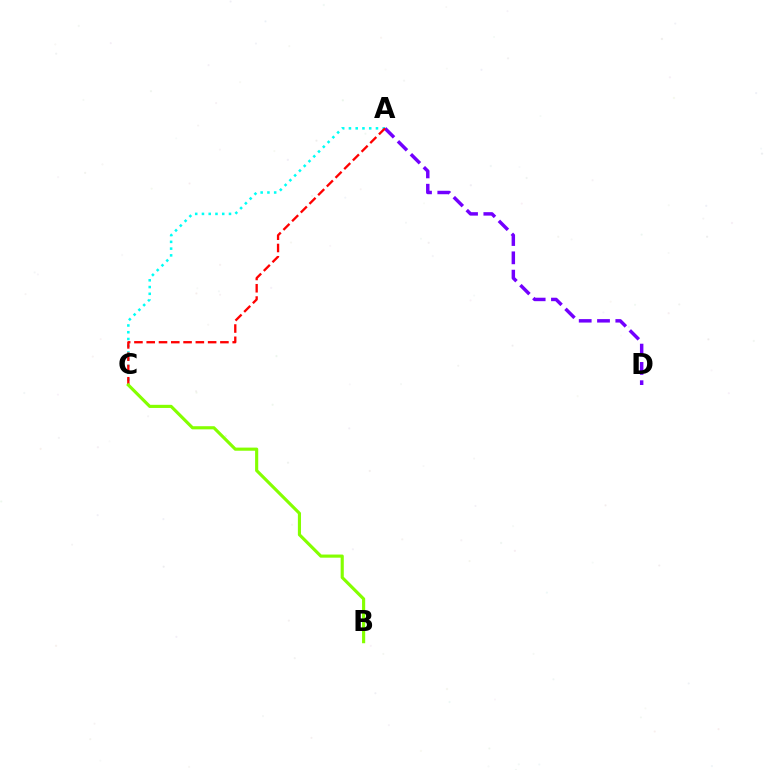{('A', 'C'): [{'color': '#00fff6', 'line_style': 'dotted', 'thickness': 1.84}, {'color': '#ff0000', 'line_style': 'dashed', 'thickness': 1.67}], ('A', 'D'): [{'color': '#7200ff', 'line_style': 'dashed', 'thickness': 2.49}], ('B', 'C'): [{'color': '#84ff00', 'line_style': 'solid', 'thickness': 2.26}]}